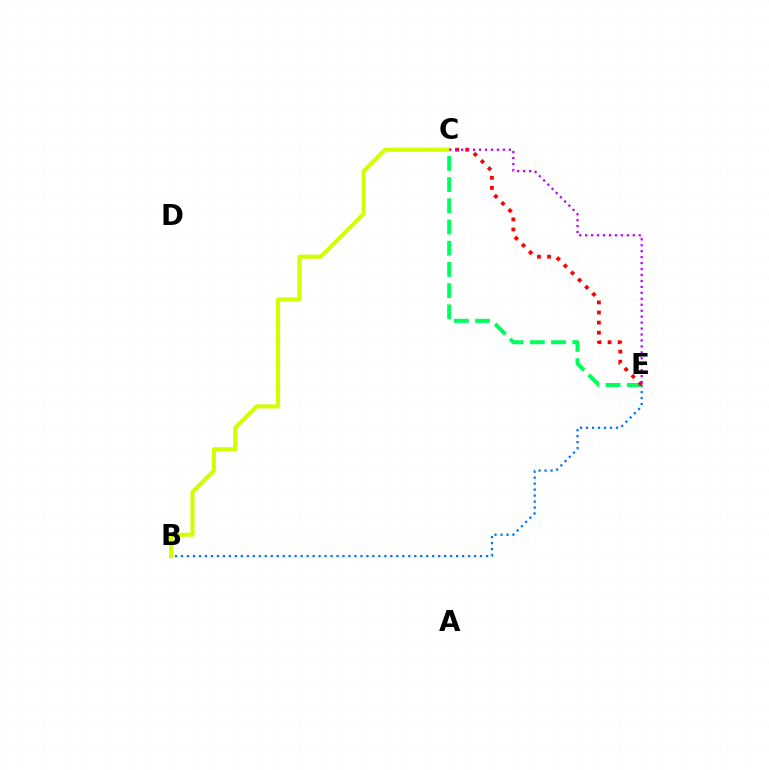{('B', 'E'): [{'color': '#0074ff', 'line_style': 'dotted', 'thickness': 1.62}], ('C', 'E'): [{'color': '#00ff5c', 'line_style': 'dashed', 'thickness': 2.88}, {'color': '#ff0000', 'line_style': 'dotted', 'thickness': 2.74}, {'color': '#b900ff', 'line_style': 'dotted', 'thickness': 1.62}], ('B', 'C'): [{'color': '#d1ff00', 'line_style': 'solid', 'thickness': 2.94}]}